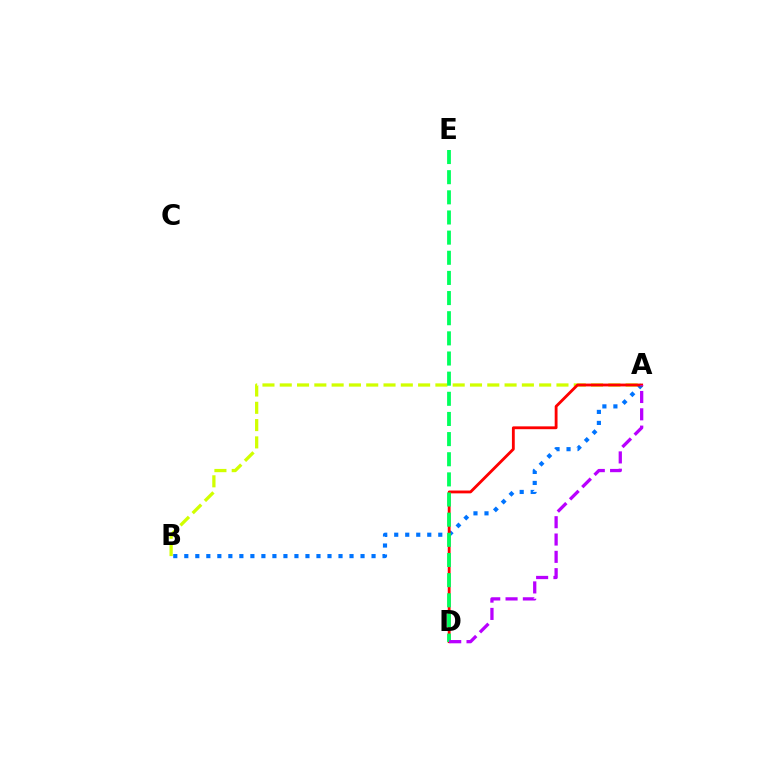{('A', 'B'): [{'color': '#d1ff00', 'line_style': 'dashed', 'thickness': 2.35}, {'color': '#0074ff', 'line_style': 'dotted', 'thickness': 2.99}], ('A', 'D'): [{'color': '#ff0000', 'line_style': 'solid', 'thickness': 2.04}, {'color': '#b900ff', 'line_style': 'dashed', 'thickness': 2.35}], ('D', 'E'): [{'color': '#00ff5c', 'line_style': 'dashed', 'thickness': 2.74}]}